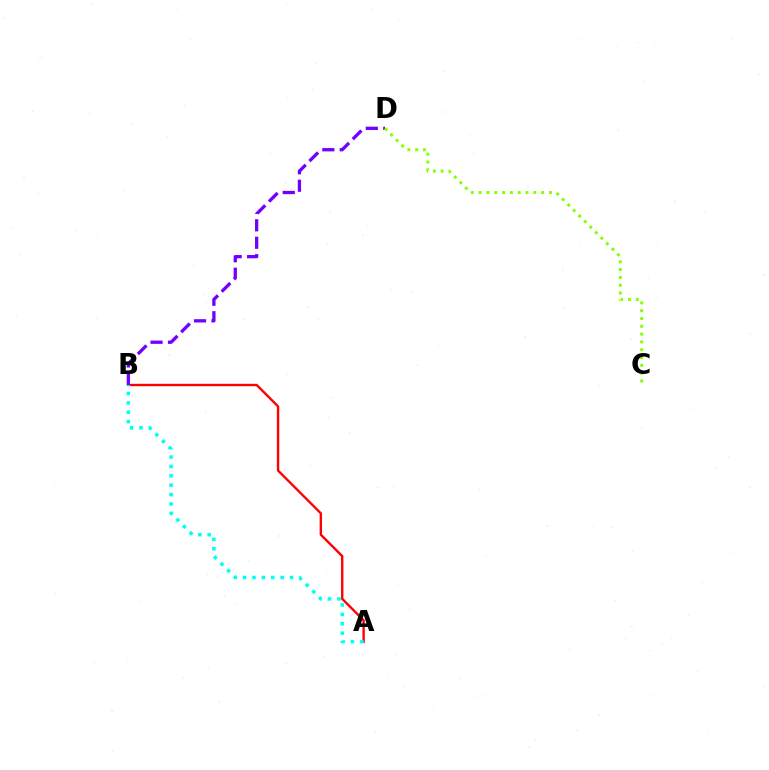{('A', 'B'): [{'color': '#ff0000', 'line_style': 'solid', 'thickness': 1.71}, {'color': '#00fff6', 'line_style': 'dotted', 'thickness': 2.55}], ('B', 'D'): [{'color': '#7200ff', 'line_style': 'dashed', 'thickness': 2.37}], ('C', 'D'): [{'color': '#84ff00', 'line_style': 'dotted', 'thickness': 2.12}]}